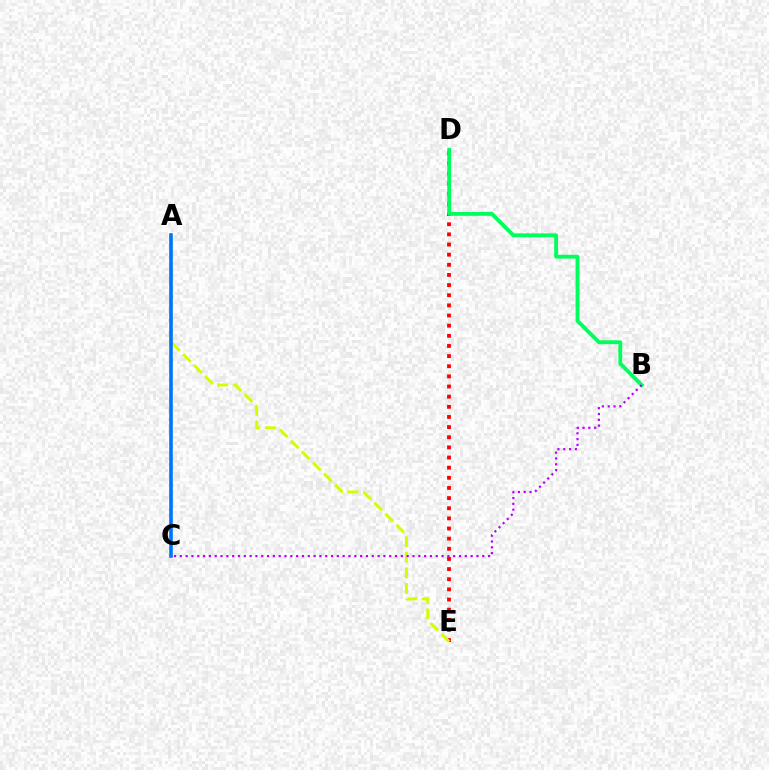{('D', 'E'): [{'color': '#ff0000', 'line_style': 'dotted', 'thickness': 2.76}], ('A', 'E'): [{'color': '#d1ff00', 'line_style': 'dashed', 'thickness': 2.12}], ('B', 'D'): [{'color': '#00ff5c', 'line_style': 'solid', 'thickness': 2.77}], ('B', 'C'): [{'color': '#b900ff', 'line_style': 'dotted', 'thickness': 1.58}], ('A', 'C'): [{'color': '#0074ff', 'line_style': 'solid', 'thickness': 2.6}]}